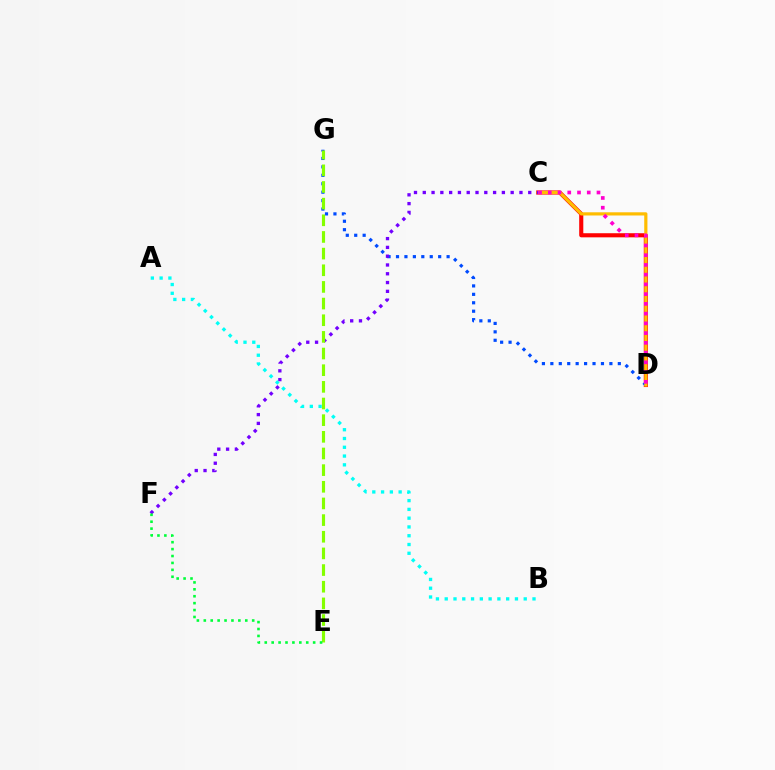{('C', 'D'): [{'color': '#ff0000', 'line_style': 'solid', 'thickness': 2.96}, {'color': '#ffbd00', 'line_style': 'solid', 'thickness': 2.3}, {'color': '#ff00cf', 'line_style': 'dotted', 'thickness': 2.65}], ('D', 'G'): [{'color': '#004bff', 'line_style': 'dotted', 'thickness': 2.29}], ('C', 'F'): [{'color': '#7200ff', 'line_style': 'dotted', 'thickness': 2.39}], ('E', 'G'): [{'color': '#84ff00', 'line_style': 'dashed', 'thickness': 2.26}], ('E', 'F'): [{'color': '#00ff39', 'line_style': 'dotted', 'thickness': 1.88}], ('A', 'B'): [{'color': '#00fff6', 'line_style': 'dotted', 'thickness': 2.39}]}